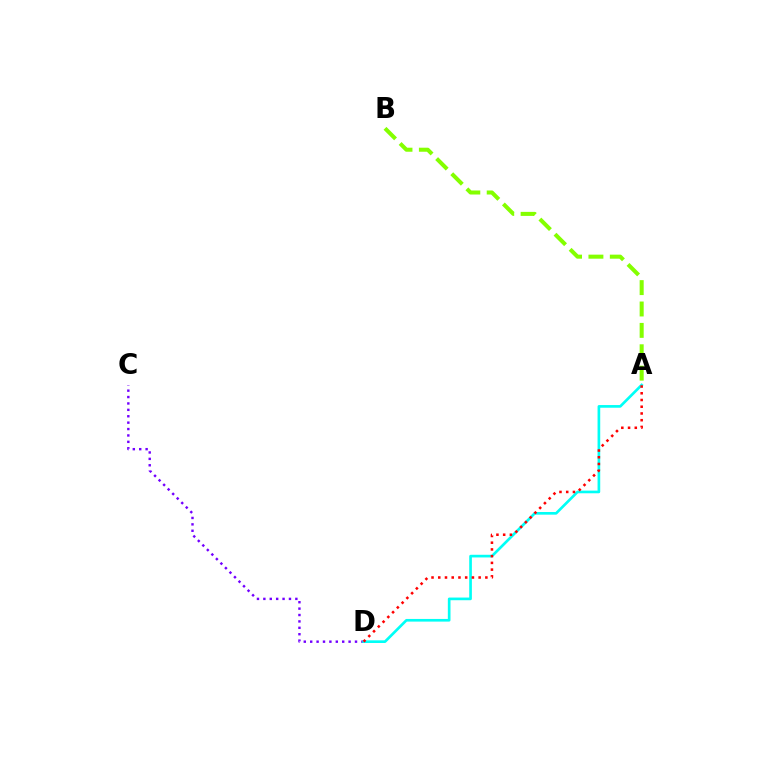{('C', 'D'): [{'color': '#7200ff', 'line_style': 'dotted', 'thickness': 1.74}], ('A', 'D'): [{'color': '#00fff6', 'line_style': 'solid', 'thickness': 1.92}, {'color': '#ff0000', 'line_style': 'dotted', 'thickness': 1.83}], ('A', 'B'): [{'color': '#84ff00', 'line_style': 'dashed', 'thickness': 2.91}]}